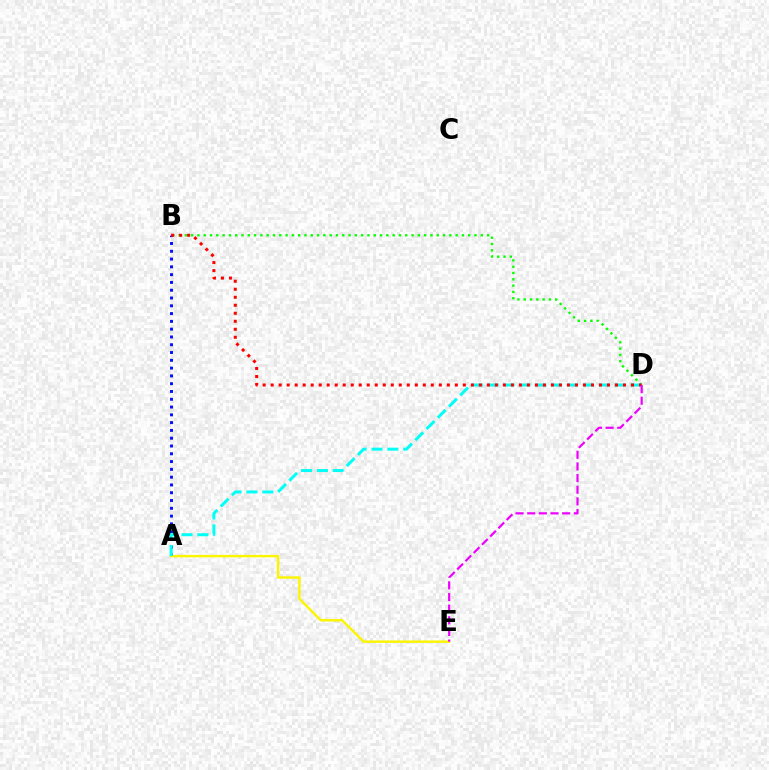{('A', 'B'): [{'color': '#0010ff', 'line_style': 'dotted', 'thickness': 2.12}], ('A', 'E'): [{'color': '#fcf500', 'line_style': 'solid', 'thickness': 1.74}], ('B', 'D'): [{'color': '#08ff00', 'line_style': 'dotted', 'thickness': 1.71}, {'color': '#ff0000', 'line_style': 'dotted', 'thickness': 2.18}], ('A', 'D'): [{'color': '#00fff6', 'line_style': 'dashed', 'thickness': 2.16}], ('D', 'E'): [{'color': '#ee00ff', 'line_style': 'dashed', 'thickness': 1.58}]}